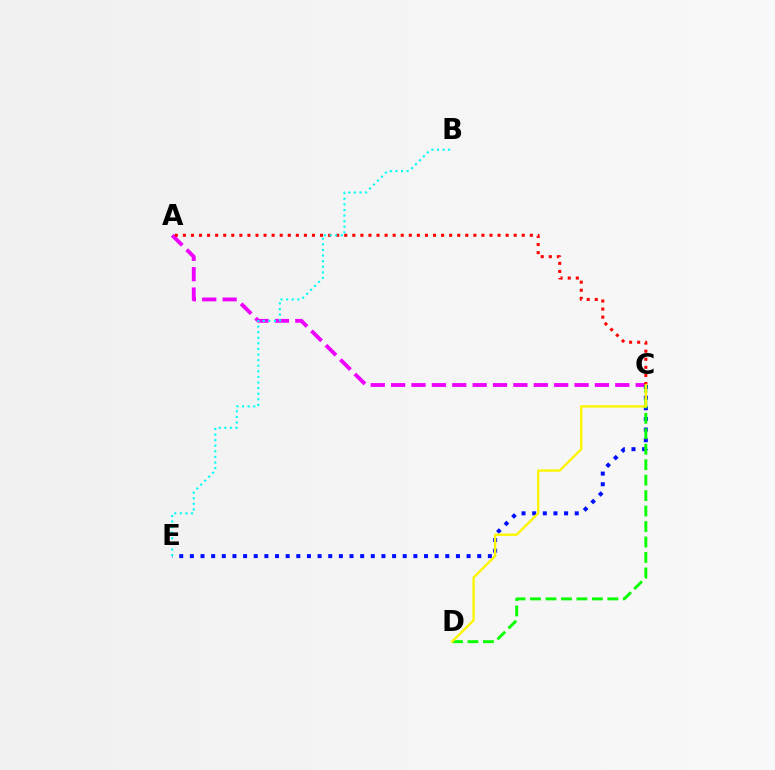{('A', 'C'): [{'color': '#ee00ff', 'line_style': 'dashed', 'thickness': 2.77}, {'color': '#ff0000', 'line_style': 'dotted', 'thickness': 2.19}], ('C', 'E'): [{'color': '#0010ff', 'line_style': 'dotted', 'thickness': 2.89}], ('B', 'E'): [{'color': '#00fff6', 'line_style': 'dotted', 'thickness': 1.52}], ('C', 'D'): [{'color': '#08ff00', 'line_style': 'dashed', 'thickness': 2.1}, {'color': '#fcf500', 'line_style': 'solid', 'thickness': 1.7}]}